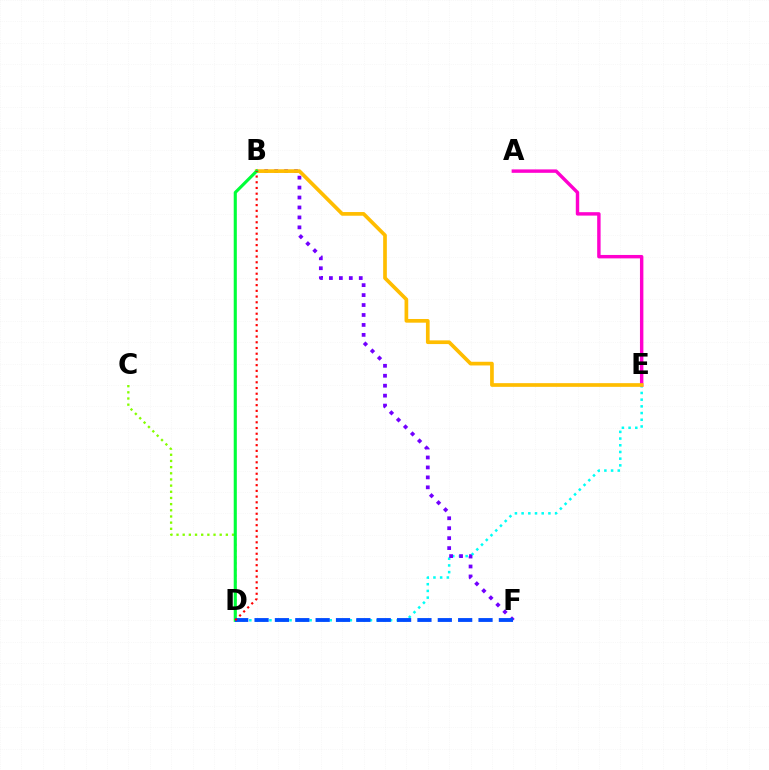{('D', 'E'): [{'color': '#00fff6', 'line_style': 'dotted', 'thickness': 1.82}], ('B', 'F'): [{'color': '#7200ff', 'line_style': 'dotted', 'thickness': 2.7}], ('A', 'E'): [{'color': '#ff00cf', 'line_style': 'solid', 'thickness': 2.46}], ('B', 'E'): [{'color': '#ffbd00', 'line_style': 'solid', 'thickness': 2.66}], ('C', 'D'): [{'color': '#84ff00', 'line_style': 'dotted', 'thickness': 1.68}], ('B', 'D'): [{'color': '#00ff39', 'line_style': 'solid', 'thickness': 2.24}, {'color': '#ff0000', 'line_style': 'dotted', 'thickness': 1.55}], ('D', 'F'): [{'color': '#004bff', 'line_style': 'dashed', 'thickness': 2.77}]}